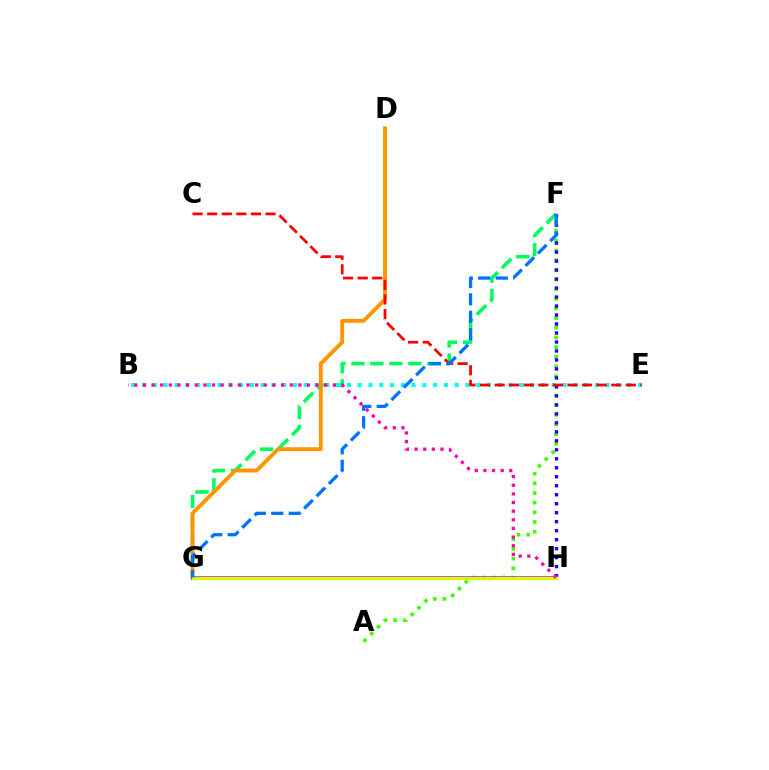{('A', 'F'): [{'color': '#3dff00', 'line_style': 'dotted', 'thickness': 2.63}], ('F', 'G'): [{'color': '#00ff5c', 'line_style': 'dashed', 'thickness': 2.58}, {'color': '#0074ff', 'line_style': 'dashed', 'thickness': 2.37}], ('B', 'E'): [{'color': '#00fff6', 'line_style': 'dotted', 'thickness': 2.93}], ('D', 'G'): [{'color': '#ff9400', 'line_style': 'solid', 'thickness': 2.78}], ('F', 'H'): [{'color': '#2500ff', 'line_style': 'dotted', 'thickness': 2.44}], ('G', 'H'): [{'color': '#b900ff', 'line_style': 'solid', 'thickness': 2.56}, {'color': '#d1ff00', 'line_style': 'solid', 'thickness': 2.42}], ('B', 'H'): [{'color': '#ff00ac', 'line_style': 'dotted', 'thickness': 2.35}], ('C', 'E'): [{'color': '#ff0000', 'line_style': 'dashed', 'thickness': 1.98}]}